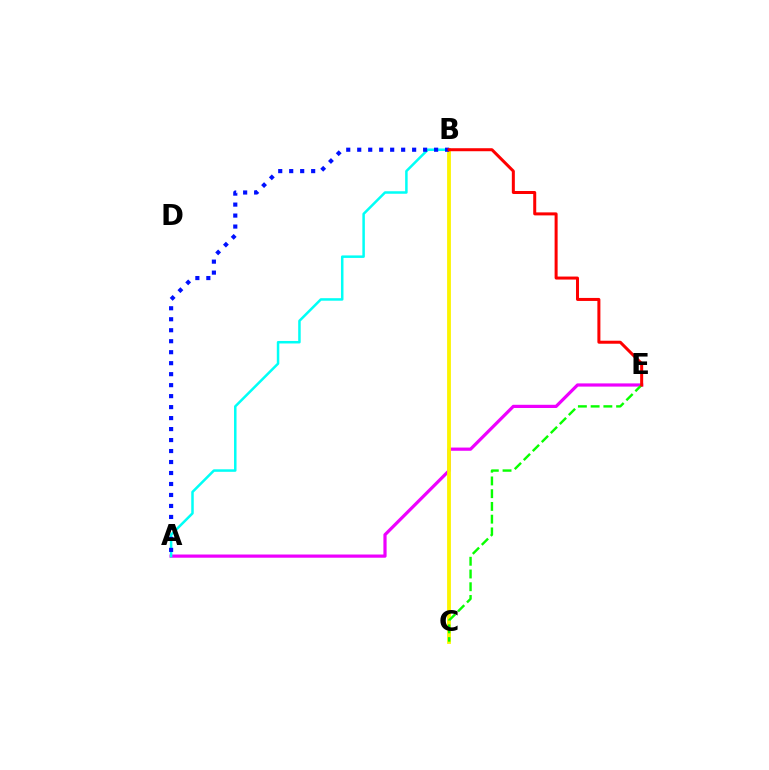{('A', 'E'): [{'color': '#ee00ff', 'line_style': 'solid', 'thickness': 2.31}], ('B', 'C'): [{'color': '#fcf500', 'line_style': 'solid', 'thickness': 2.74}], ('A', 'B'): [{'color': '#00fff6', 'line_style': 'solid', 'thickness': 1.8}, {'color': '#0010ff', 'line_style': 'dotted', 'thickness': 2.98}], ('C', 'E'): [{'color': '#08ff00', 'line_style': 'dashed', 'thickness': 1.73}], ('B', 'E'): [{'color': '#ff0000', 'line_style': 'solid', 'thickness': 2.17}]}